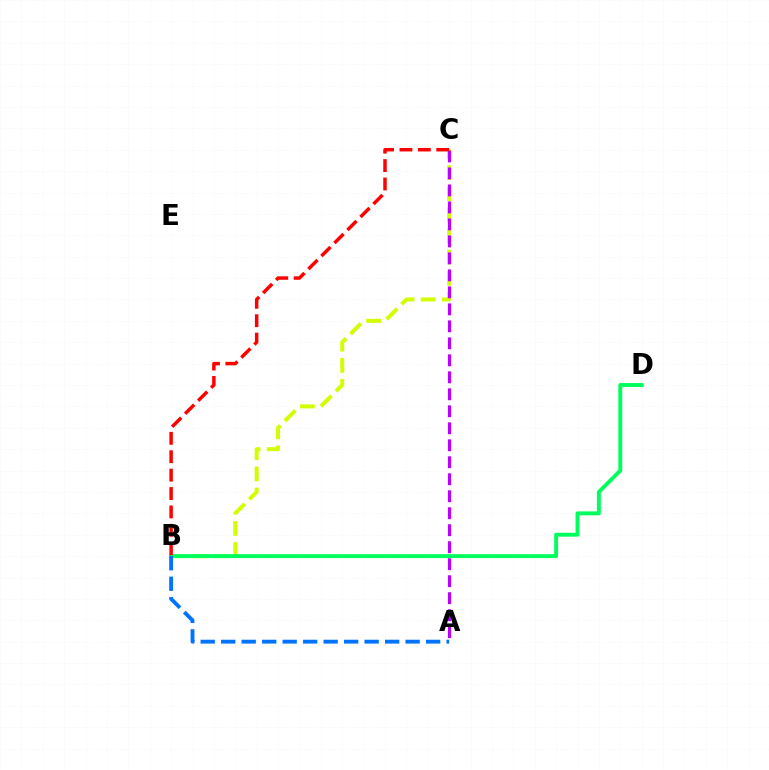{('B', 'C'): [{'color': '#d1ff00', 'line_style': 'dashed', 'thickness': 2.87}, {'color': '#ff0000', 'line_style': 'dashed', 'thickness': 2.5}], ('B', 'D'): [{'color': '#00ff5c', 'line_style': 'solid', 'thickness': 2.82}], ('A', 'B'): [{'color': '#0074ff', 'line_style': 'dashed', 'thickness': 2.78}], ('A', 'C'): [{'color': '#b900ff', 'line_style': 'dashed', 'thickness': 2.31}]}